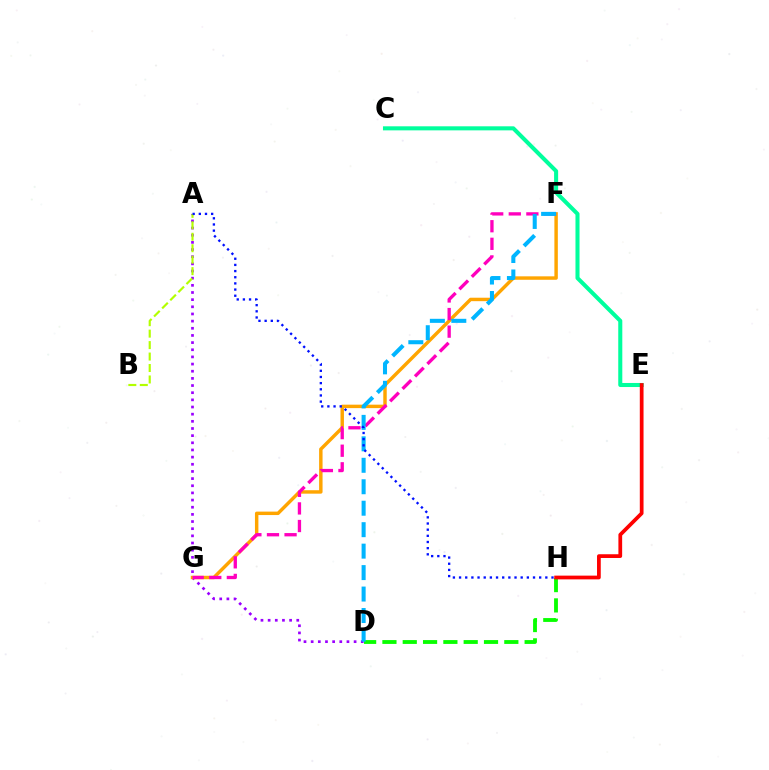{('D', 'H'): [{'color': '#08ff00', 'line_style': 'dashed', 'thickness': 2.76}], ('A', 'D'): [{'color': '#9b00ff', 'line_style': 'dotted', 'thickness': 1.94}], ('F', 'G'): [{'color': '#ffa500', 'line_style': 'solid', 'thickness': 2.48}, {'color': '#ff00bd', 'line_style': 'dashed', 'thickness': 2.39}], ('D', 'F'): [{'color': '#00b5ff', 'line_style': 'dashed', 'thickness': 2.92}], ('A', 'B'): [{'color': '#b3ff00', 'line_style': 'dashed', 'thickness': 1.56}], ('C', 'E'): [{'color': '#00ff9d', 'line_style': 'solid', 'thickness': 2.92}], ('A', 'H'): [{'color': '#0010ff', 'line_style': 'dotted', 'thickness': 1.67}], ('E', 'H'): [{'color': '#ff0000', 'line_style': 'solid', 'thickness': 2.69}]}